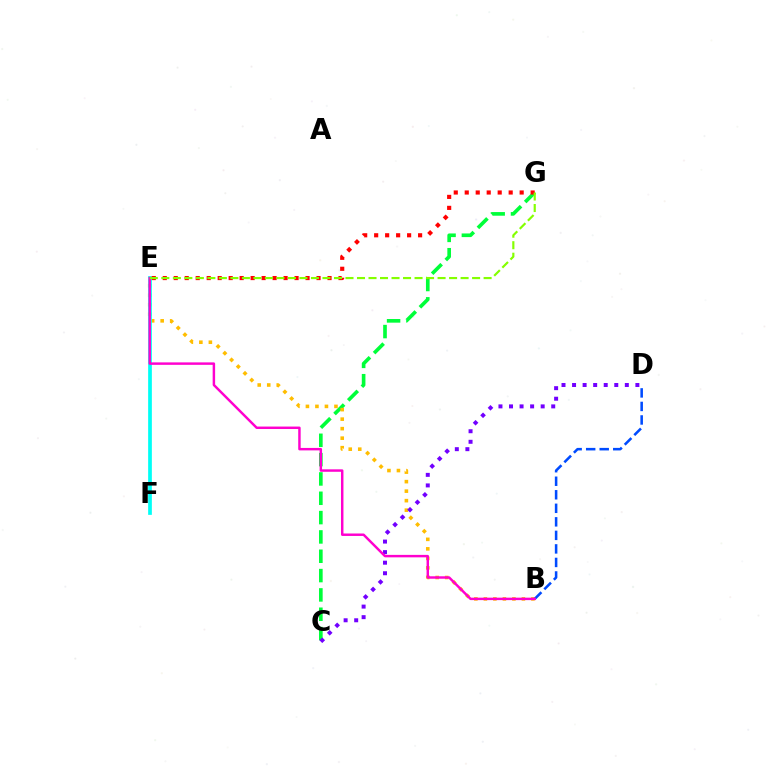{('C', 'G'): [{'color': '#00ff39', 'line_style': 'dashed', 'thickness': 2.63}], ('B', 'E'): [{'color': '#ffbd00', 'line_style': 'dotted', 'thickness': 2.58}, {'color': '#ff00cf', 'line_style': 'solid', 'thickness': 1.77}], ('E', 'F'): [{'color': '#00fff6', 'line_style': 'solid', 'thickness': 2.67}], ('B', 'D'): [{'color': '#004bff', 'line_style': 'dashed', 'thickness': 1.84}], ('C', 'D'): [{'color': '#7200ff', 'line_style': 'dotted', 'thickness': 2.87}], ('E', 'G'): [{'color': '#ff0000', 'line_style': 'dotted', 'thickness': 2.98}, {'color': '#84ff00', 'line_style': 'dashed', 'thickness': 1.56}]}